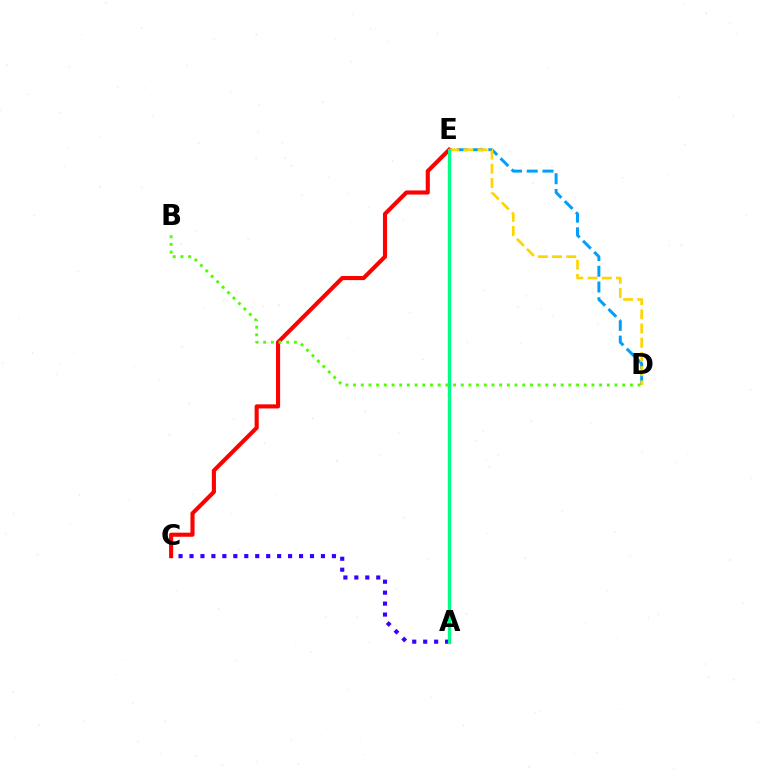{('D', 'E'): [{'color': '#009eff', 'line_style': 'dashed', 'thickness': 2.14}, {'color': '#ffd500', 'line_style': 'dashed', 'thickness': 1.93}], ('C', 'E'): [{'color': '#ff0000', 'line_style': 'solid', 'thickness': 2.95}], ('A', 'C'): [{'color': '#3700ff', 'line_style': 'dotted', 'thickness': 2.98}], ('A', 'E'): [{'color': '#ff00ed', 'line_style': 'solid', 'thickness': 2.32}, {'color': '#00ff86', 'line_style': 'solid', 'thickness': 2.14}], ('B', 'D'): [{'color': '#4fff00', 'line_style': 'dotted', 'thickness': 2.09}]}